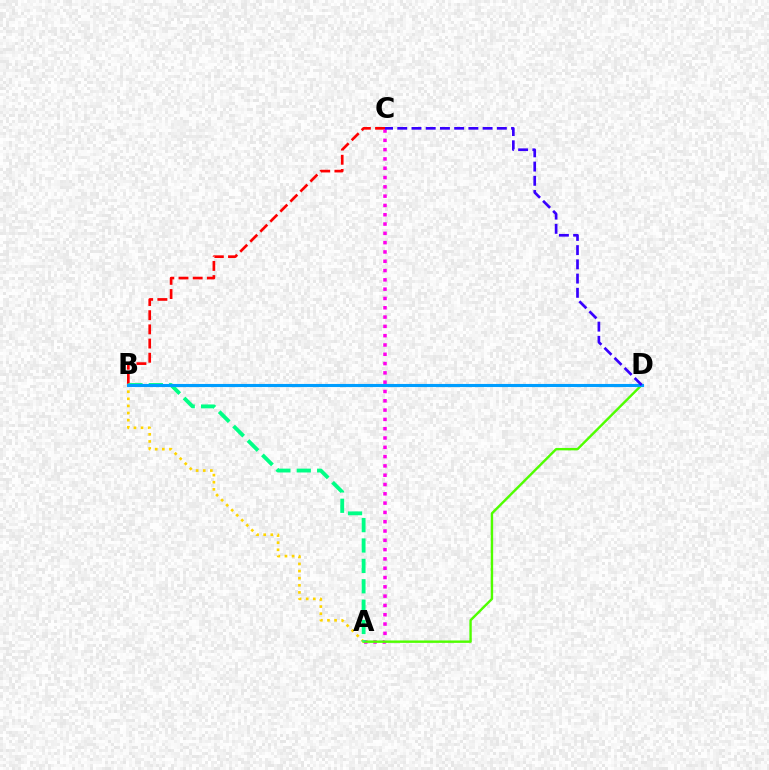{('B', 'C'): [{'color': '#ff0000', 'line_style': 'dashed', 'thickness': 1.93}], ('A', 'C'): [{'color': '#ff00ed', 'line_style': 'dotted', 'thickness': 2.53}], ('A', 'D'): [{'color': '#4fff00', 'line_style': 'solid', 'thickness': 1.74}], ('A', 'B'): [{'color': '#ffd500', 'line_style': 'dotted', 'thickness': 1.93}, {'color': '#00ff86', 'line_style': 'dashed', 'thickness': 2.77}], ('B', 'D'): [{'color': '#009eff', 'line_style': 'solid', 'thickness': 2.23}], ('C', 'D'): [{'color': '#3700ff', 'line_style': 'dashed', 'thickness': 1.93}]}